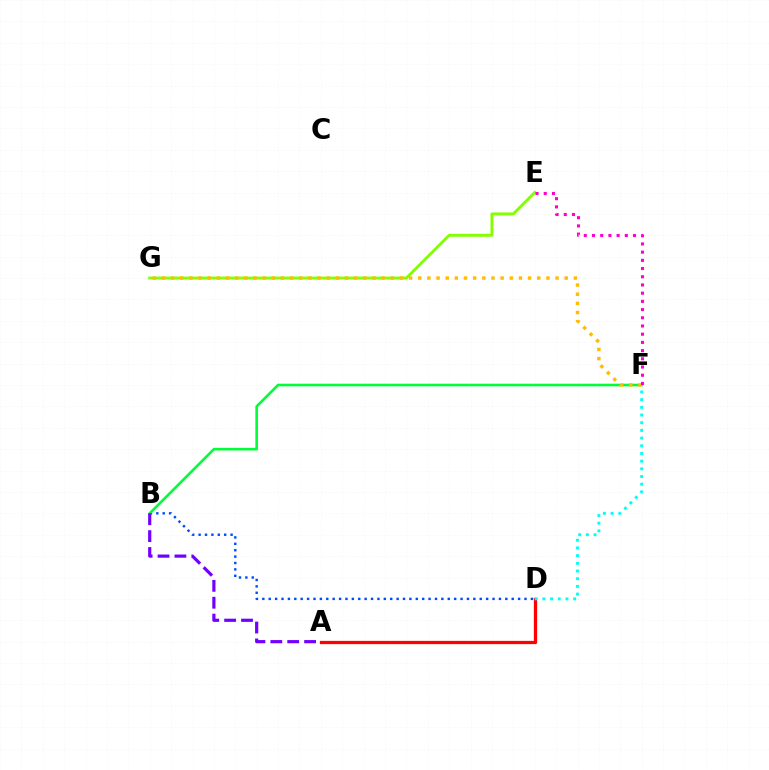{('A', 'D'): [{'color': '#ff0000', 'line_style': 'solid', 'thickness': 2.35}], ('E', 'G'): [{'color': '#84ff00', 'line_style': 'solid', 'thickness': 2.1}], ('B', 'D'): [{'color': '#004bff', 'line_style': 'dotted', 'thickness': 1.74}], ('D', 'F'): [{'color': '#00fff6', 'line_style': 'dotted', 'thickness': 2.09}], ('B', 'F'): [{'color': '#00ff39', 'line_style': 'solid', 'thickness': 1.88}], ('F', 'G'): [{'color': '#ffbd00', 'line_style': 'dotted', 'thickness': 2.49}], ('E', 'F'): [{'color': '#ff00cf', 'line_style': 'dotted', 'thickness': 2.23}], ('A', 'B'): [{'color': '#7200ff', 'line_style': 'dashed', 'thickness': 2.29}]}